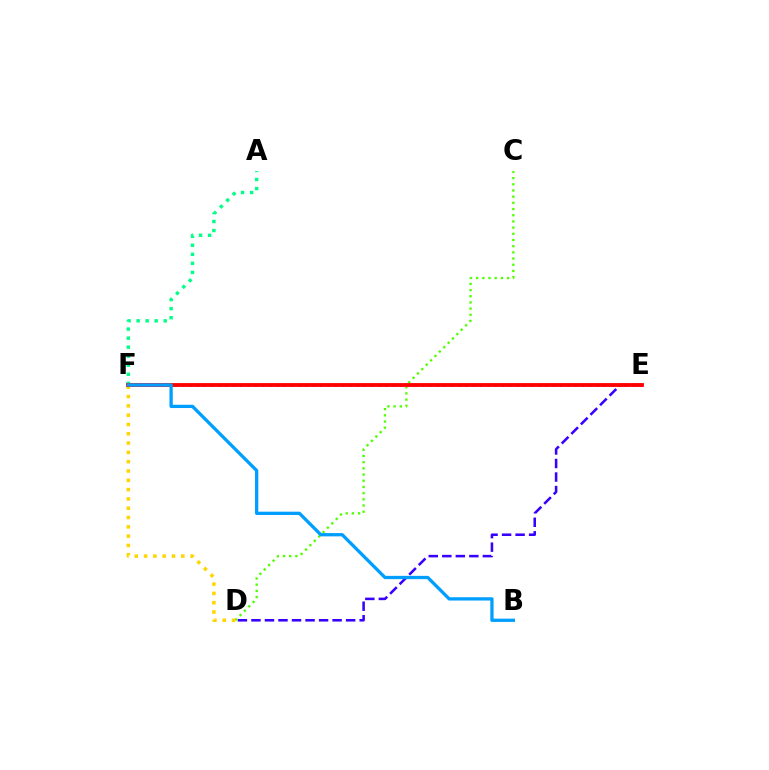{('D', 'E'): [{'color': '#3700ff', 'line_style': 'dashed', 'thickness': 1.84}], ('A', 'F'): [{'color': '#00ff86', 'line_style': 'dotted', 'thickness': 2.45}], ('E', 'F'): [{'color': '#ff00ed', 'line_style': 'dotted', 'thickness': 1.98}, {'color': '#ff0000', 'line_style': 'solid', 'thickness': 2.74}], ('C', 'D'): [{'color': '#4fff00', 'line_style': 'dotted', 'thickness': 1.68}], ('D', 'F'): [{'color': '#ffd500', 'line_style': 'dotted', 'thickness': 2.53}], ('B', 'F'): [{'color': '#009eff', 'line_style': 'solid', 'thickness': 2.36}]}